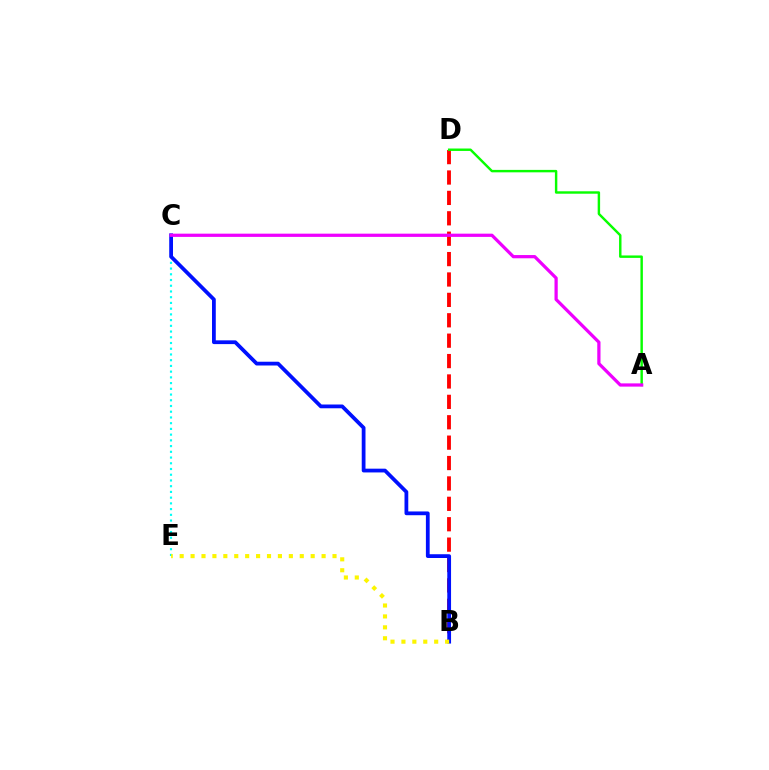{('C', 'E'): [{'color': '#00fff6', 'line_style': 'dotted', 'thickness': 1.56}], ('B', 'D'): [{'color': '#ff0000', 'line_style': 'dashed', 'thickness': 2.77}], ('B', 'C'): [{'color': '#0010ff', 'line_style': 'solid', 'thickness': 2.71}], ('B', 'E'): [{'color': '#fcf500', 'line_style': 'dotted', 'thickness': 2.97}], ('A', 'D'): [{'color': '#08ff00', 'line_style': 'solid', 'thickness': 1.75}], ('A', 'C'): [{'color': '#ee00ff', 'line_style': 'solid', 'thickness': 2.33}]}